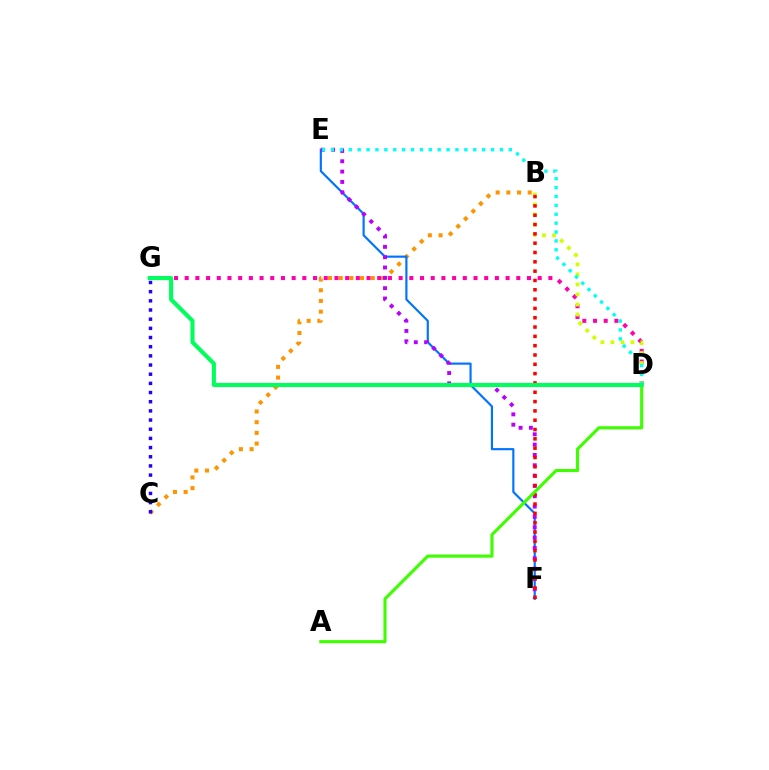{('B', 'C'): [{'color': '#ff9400', 'line_style': 'dotted', 'thickness': 2.9}], ('E', 'F'): [{'color': '#0074ff', 'line_style': 'solid', 'thickness': 1.56}, {'color': '#b900ff', 'line_style': 'dotted', 'thickness': 2.81}], ('D', 'G'): [{'color': '#ff00ac', 'line_style': 'dotted', 'thickness': 2.91}, {'color': '#00ff5c', 'line_style': 'solid', 'thickness': 2.94}], ('B', 'D'): [{'color': '#d1ff00', 'line_style': 'dotted', 'thickness': 2.72}], ('B', 'F'): [{'color': '#ff0000', 'line_style': 'dotted', 'thickness': 2.53}], ('A', 'D'): [{'color': '#3dff00', 'line_style': 'solid', 'thickness': 2.24}], ('D', 'E'): [{'color': '#00fff6', 'line_style': 'dotted', 'thickness': 2.42}], ('C', 'G'): [{'color': '#2500ff', 'line_style': 'dotted', 'thickness': 2.49}]}